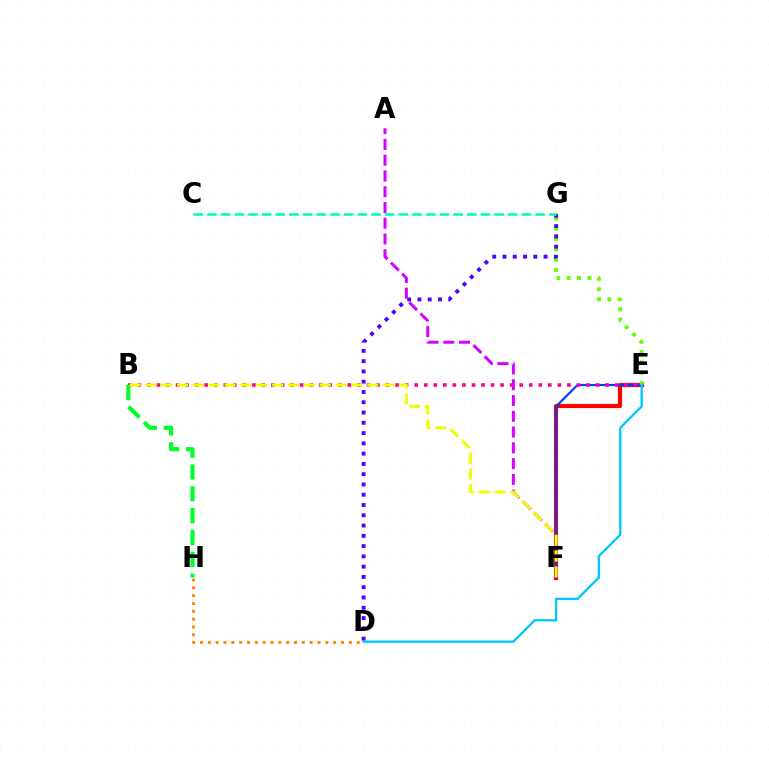{('E', 'F'): [{'color': '#ff0000', 'line_style': 'solid', 'thickness': 3.0}, {'color': '#003fff', 'line_style': 'solid', 'thickness': 1.57}], ('D', 'H'): [{'color': '#ff8800', 'line_style': 'dotted', 'thickness': 2.13}], ('E', 'G'): [{'color': '#66ff00', 'line_style': 'dotted', 'thickness': 2.81}], ('D', 'E'): [{'color': '#00c7ff', 'line_style': 'solid', 'thickness': 1.66}], ('B', 'E'): [{'color': '#ff00a0', 'line_style': 'dotted', 'thickness': 2.59}], ('B', 'H'): [{'color': '#00ff27', 'line_style': 'dashed', 'thickness': 2.97}], ('D', 'G'): [{'color': '#4f00ff', 'line_style': 'dotted', 'thickness': 2.79}], ('A', 'F'): [{'color': '#d600ff', 'line_style': 'dashed', 'thickness': 2.14}], ('C', 'G'): [{'color': '#00ffaf', 'line_style': 'dashed', 'thickness': 1.86}], ('B', 'F'): [{'color': '#eeff00', 'line_style': 'dashed', 'thickness': 2.15}]}